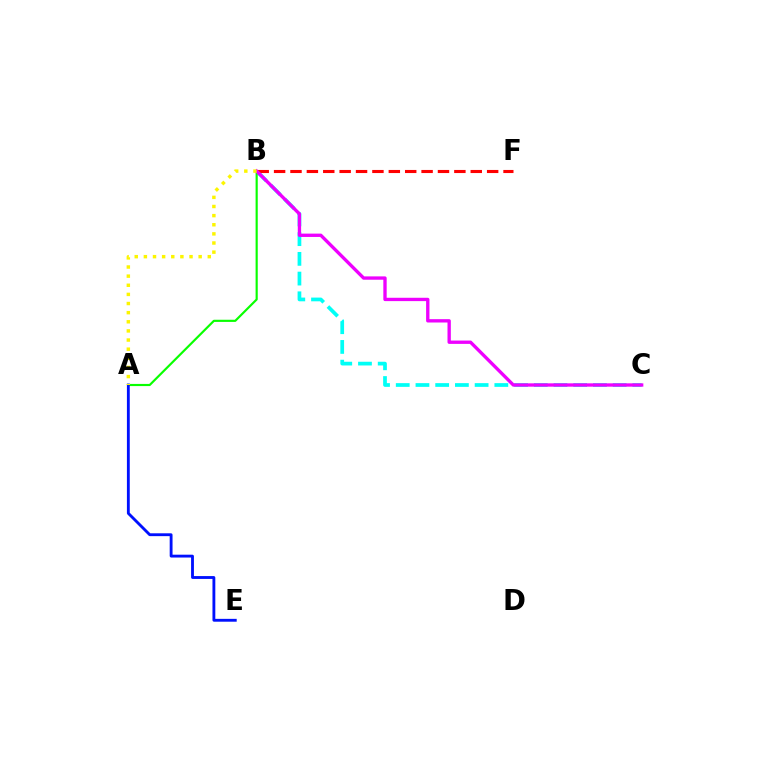{('B', 'C'): [{'color': '#00fff6', 'line_style': 'dashed', 'thickness': 2.68}, {'color': '#ee00ff', 'line_style': 'solid', 'thickness': 2.4}], ('A', 'B'): [{'color': '#08ff00', 'line_style': 'solid', 'thickness': 1.56}, {'color': '#fcf500', 'line_style': 'dotted', 'thickness': 2.48}], ('B', 'F'): [{'color': '#ff0000', 'line_style': 'dashed', 'thickness': 2.23}], ('A', 'E'): [{'color': '#0010ff', 'line_style': 'solid', 'thickness': 2.05}]}